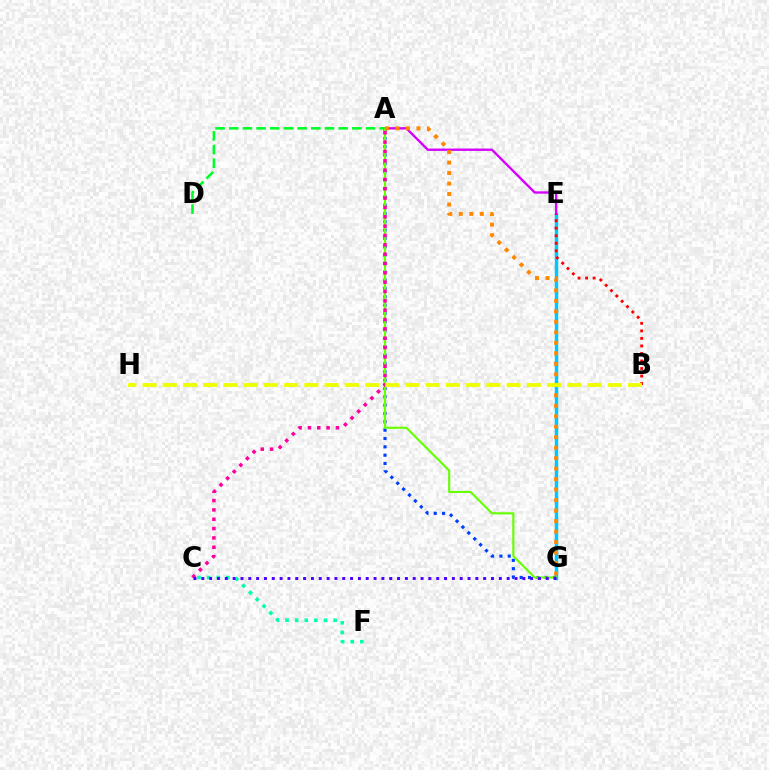{('E', 'G'): [{'color': '#00c7ff', 'line_style': 'solid', 'thickness': 2.49}], ('A', 'G'): [{'color': '#003fff', 'line_style': 'dotted', 'thickness': 2.26}, {'color': '#66ff00', 'line_style': 'solid', 'thickness': 1.54}, {'color': '#ff8800', 'line_style': 'dotted', 'thickness': 2.85}], ('A', 'D'): [{'color': '#00ff27', 'line_style': 'dashed', 'thickness': 1.86}], ('A', 'E'): [{'color': '#d600ff', 'line_style': 'solid', 'thickness': 1.69}], ('B', 'E'): [{'color': '#ff0000', 'line_style': 'dotted', 'thickness': 2.05}], ('C', 'F'): [{'color': '#00ffaf', 'line_style': 'dotted', 'thickness': 2.61}], ('A', 'C'): [{'color': '#ff00a0', 'line_style': 'dotted', 'thickness': 2.54}], ('C', 'G'): [{'color': '#4f00ff', 'line_style': 'dotted', 'thickness': 2.13}], ('B', 'H'): [{'color': '#eeff00', 'line_style': 'dashed', 'thickness': 2.75}]}